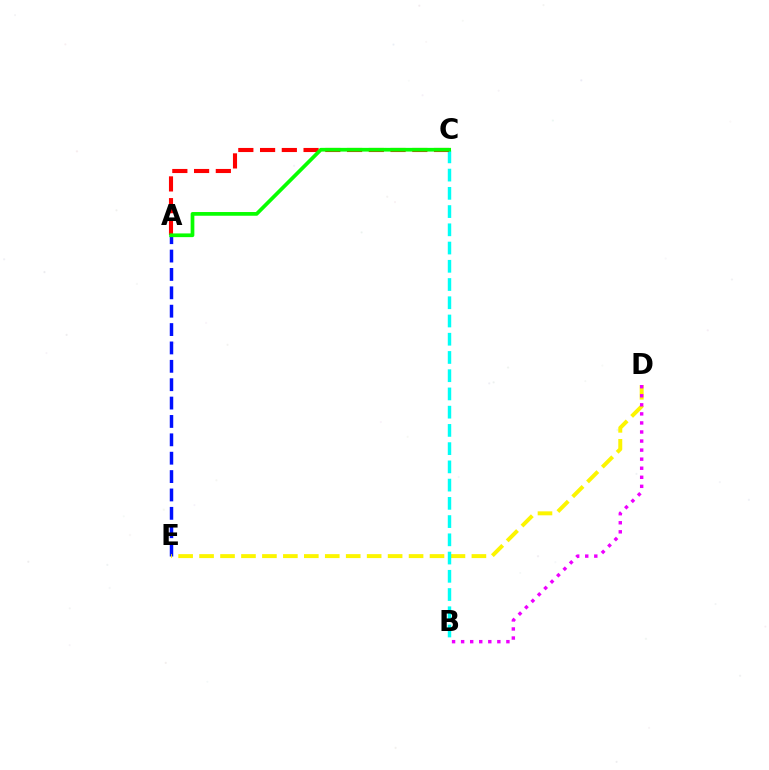{('A', 'E'): [{'color': '#0010ff', 'line_style': 'dashed', 'thickness': 2.5}], ('D', 'E'): [{'color': '#fcf500', 'line_style': 'dashed', 'thickness': 2.85}], ('B', 'C'): [{'color': '#00fff6', 'line_style': 'dashed', 'thickness': 2.48}], ('A', 'C'): [{'color': '#ff0000', 'line_style': 'dashed', 'thickness': 2.95}, {'color': '#08ff00', 'line_style': 'solid', 'thickness': 2.67}], ('B', 'D'): [{'color': '#ee00ff', 'line_style': 'dotted', 'thickness': 2.46}]}